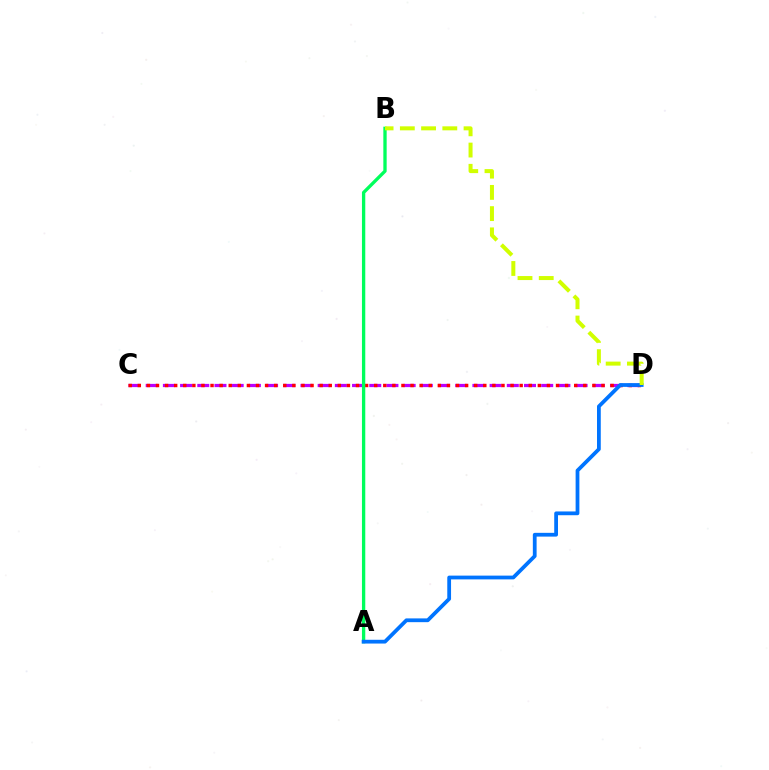{('C', 'D'): [{'color': '#b900ff', 'line_style': 'dashed', 'thickness': 2.34}, {'color': '#ff0000', 'line_style': 'dotted', 'thickness': 2.47}], ('A', 'B'): [{'color': '#00ff5c', 'line_style': 'solid', 'thickness': 2.39}], ('A', 'D'): [{'color': '#0074ff', 'line_style': 'solid', 'thickness': 2.71}], ('B', 'D'): [{'color': '#d1ff00', 'line_style': 'dashed', 'thickness': 2.89}]}